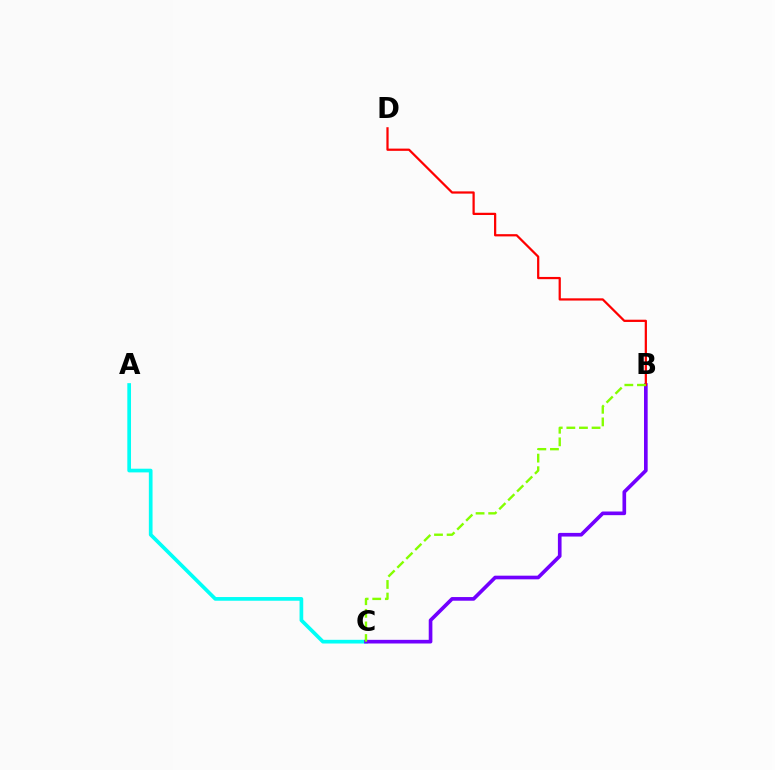{('A', 'C'): [{'color': '#00fff6', 'line_style': 'solid', 'thickness': 2.66}], ('B', 'C'): [{'color': '#7200ff', 'line_style': 'solid', 'thickness': 2.63}, {'color': '#84ff00', 'line_style': 'dashed', 'thickness': 1.71}], ('B', 'D'): [{'color': '#ff0000', 'line_style': 'solid', 'thickness': 1.61}]}